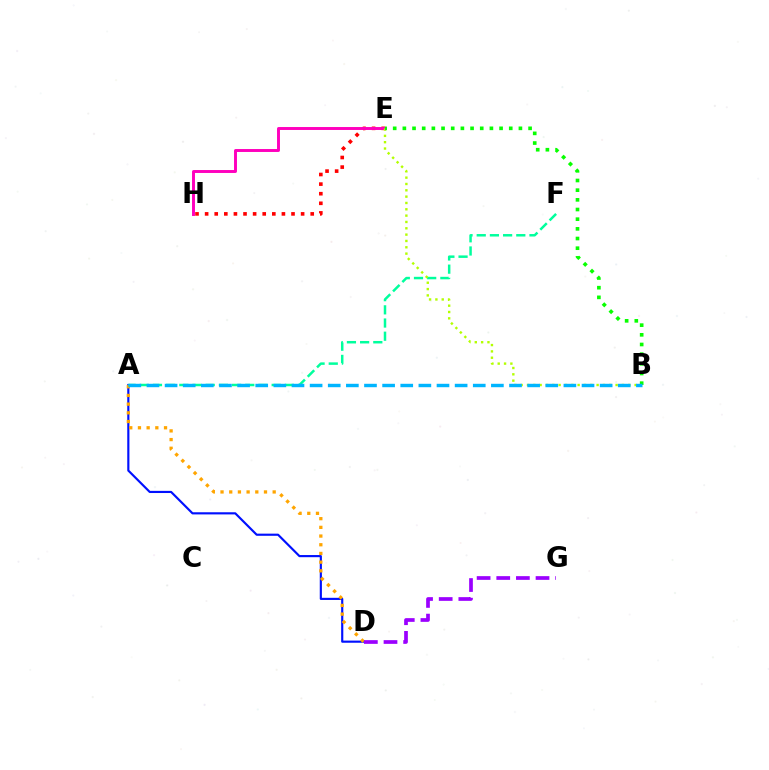{('E', 'H'): [{'color': '#ff0000', 'line_style': 'dotted', 'thickness': 2.61}, {'color': '#ff00bd', 'line_style': 'solid', 'thickness': 2.12}], ('A', 'D'): [{'color': '#0010ff', 'line_style': 'solid', 'thickness': 1.55}, {'color': '#ffa500', 'line_style': 'dotted', 'thickness': 2.36}], ('A', 'F'): [{'color': '#00ff9d', 'line_style': 'dashed', 'thickness': 1.79}], ('B', 'E'): [{'color': '#b3ff00', 'line_style': 'dotted', 'thickness': 1.72}, {'color': '#08ff00', 'line_style': 'dotted', 'thickness': 2.63}], ('D', 'G'): [{'color': '#9b00ff', 'line_style': 'dashed', 'thickness': 2.67}], ('A', 'B'): [{'color': '#00b5ff', 'line_style': 'dashed', 'thickness': 2.46}]}